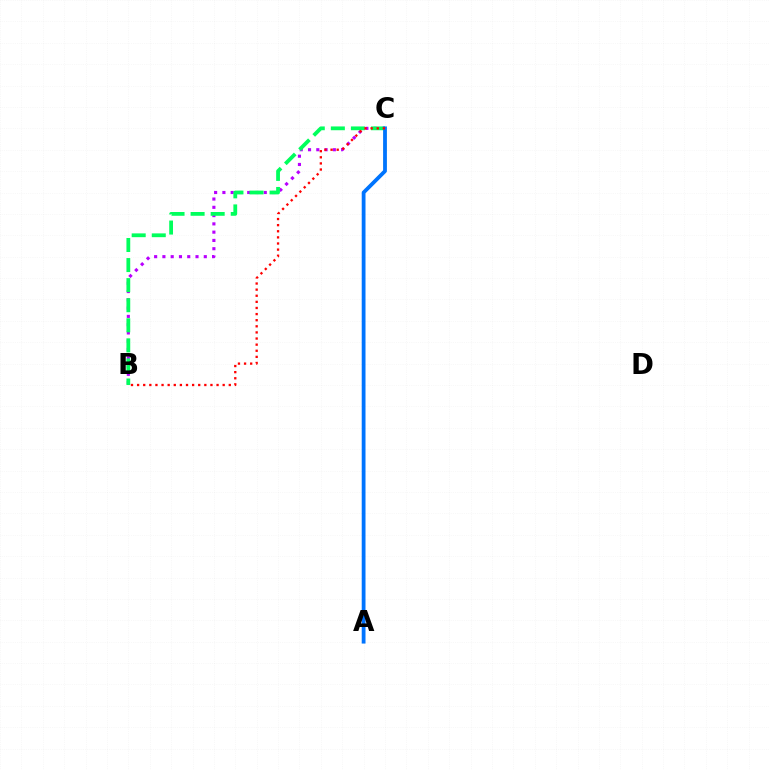{('A', 'C'): [{'color': '#d1ff00', 'line_style': 'dashed', 'thickness': 1.96}, {'color': '#0074ff', 'line_style': 'solid', 'thickness': 2.73}], ('B', 'C'): [{'color': '#b900ff', 'line_style': 'dotted', 'thickness': 2.25}, {'color': '#00ff5c', 'line_style': 'dashed', 'thickness': 2.73}, {'color': '#ff0000', 'line_style': 'dotted', 'thickness': 1.66}]}